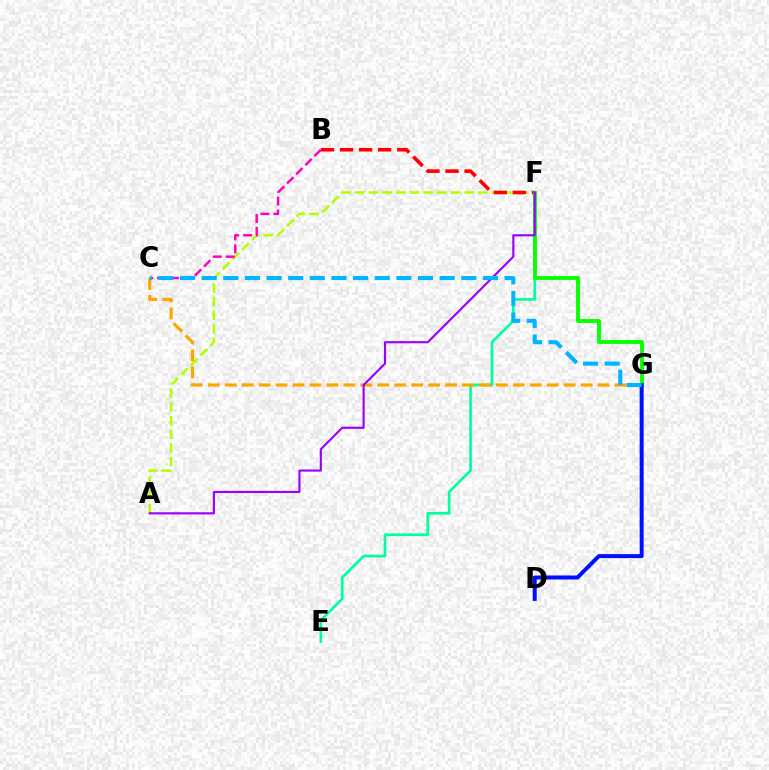{('A', 'F'): [{'color': '#b3ff00', 'line_style': 'dashed', 'thickness': 1.86}, {'color': '#9b00ff', 'line_style': 'solid', 'thickness': 1.54}], ('E', 'F'): [{'color': '#00ff9d', 'line_style': 'solid', 'thickness': 1.92}], ('C', 'G'): [{'color': '#ffa500', 'line_style': 'dashed', 'thickness': 2.3}, {'color': '#00b5ff', 'line_style': 'dashed', 'thickness': 2.94}], ('B', 'F'): [{'color': '#ff0000', 'line_style': 'dashed', 'thickness': 2.59}], ('F', 'G'): [{'color': '#08ff00', 'line_style': 'solid', 'thickness': 2.78}], ('B', 'C'): [{'color': '#ff00bd', 'line_style': 'dashed', 'thickness': 1.76}], ('D', 'G'): [{'color': '#0010ff', 'line_style': 'solid', 'thickness': 2.87}]}